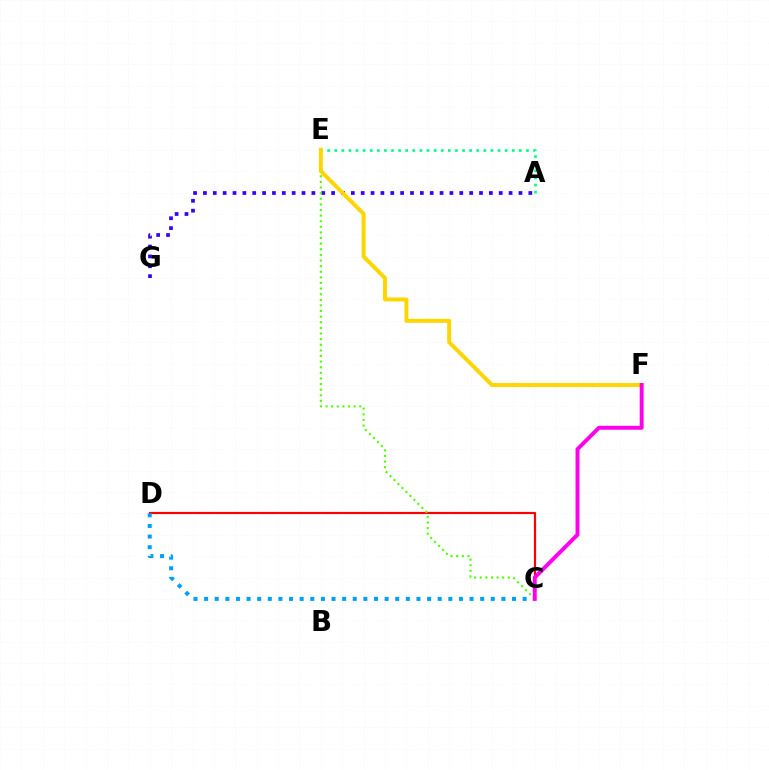{('C', 'D'): [{'color': '#ff0000', 'line_style': 'solid', 'thickness': 1.59}, {'color': '#009eff', 'line_style': 'dotted', 'thickness': 2.88}], ('A', 'G'): [{'color': '#3700ff', 'line_style': 'dotted', 'thickness': 2.68}], ('C', 'E'): [{'color': '#4fff00', 'line_style': 'dotted', 'thickness': 1.53}], ('A', 'E'): [{'color': '#00ff86', 'line_style': 'dotted', 'thickness': 1.93}], ('E', 'F'): [{'color': '#ffd500', 'line_style': 'solid', 'thickness': 2.85}], ('C', 'F'): [{'color': '#ff00ed', 'line_style': 'solid', 'thickness': 2.83}]}